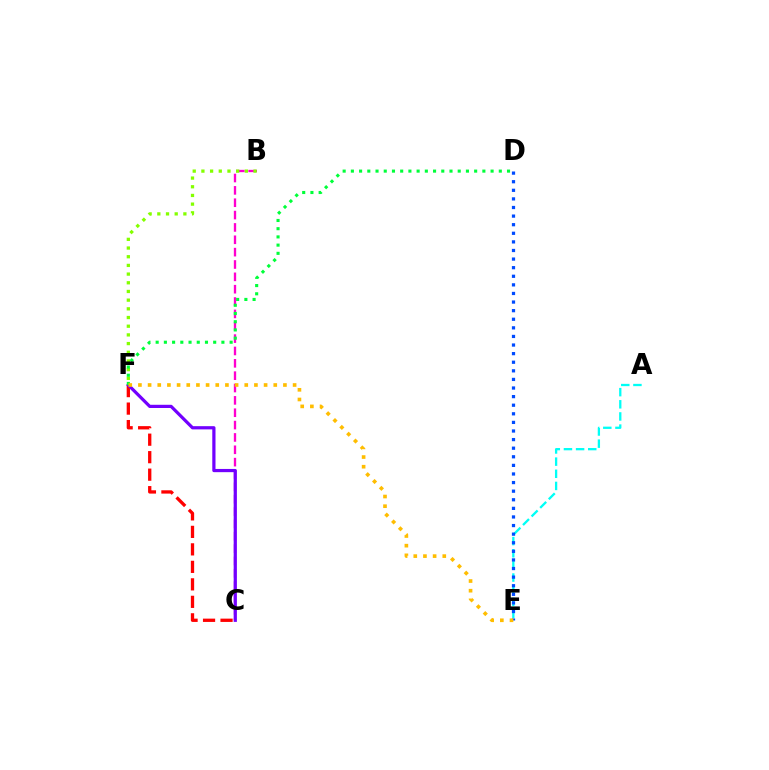{('A', 'E'): [{'color': '#00fff6', 'line_style': 'dashed', 'thickness': 1.65}], ('C', 'F'): [{'color': '#ff0000', 'line_style': 'dashed', 'thickness': 2.38}, {'color': '#7200ff', 'line_style': 'solid', 'thickness': 2.32}], ('B', 'C'): [{'color': '#ff00cf', 'line_style': 'dashed', 'thickness': 1.68}], ('B', 'F'): [{'color': '#84ff00', 'line_style': 'dotted', 'thickness': 2.36}], ('D', 'F'): [{'color': '#00ff39', 'line_style': 'dotted', 'thickness': 2.23}], ('D', 'E'): [{'color': '#004bff', 'line_style': 'dotted', 'thickness': 2.34}], ('E', 'F'): [{'color': '#ffbd00', 'line_style': 'dotted', 'thickness': 2.63}]}